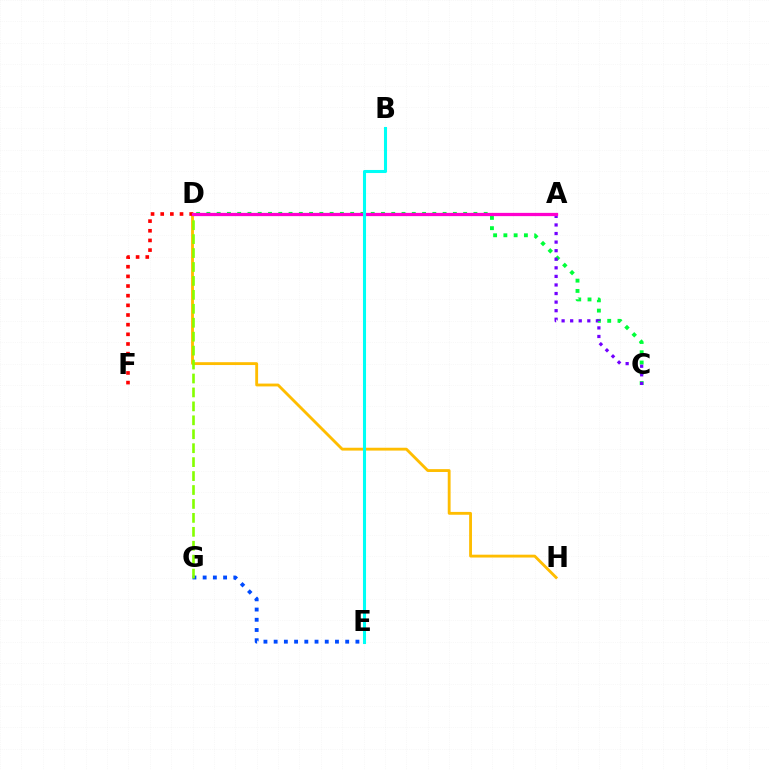{('D', 'H'): [{'color': '#ffbd00', 'line_style': 'solid', 'thickness': 2.05}], ('E', 'G'): [{'color': '#004bff', 'line_style': 'dotted', 'thickness': 2.78}], ('C', 'D'): [{'color': '#00ff39', 'line_style': 'dotted', 'thickness': 2.79}], ('D', 'F'): [{'color': '#ff0000', 'line_style': 'dotted', 'thickness': 2.62}], ('D', 'G'): [{'color': '#84ff00', 'line_style': 'dashed', 'thickness': 1.89}], ('A', 'C'): [{'color': '#7200ff', 'line_style': 'dotted', 'thickness': 2.33}], ('A', 'D'): [{'color': '#ff00cf', 'line_style': 'solid', 'thickness': 2.34}], ('B', 'E'): [{'color': '#00fff6', 'line_style': 'solid', 'thickness': 2.2}]}